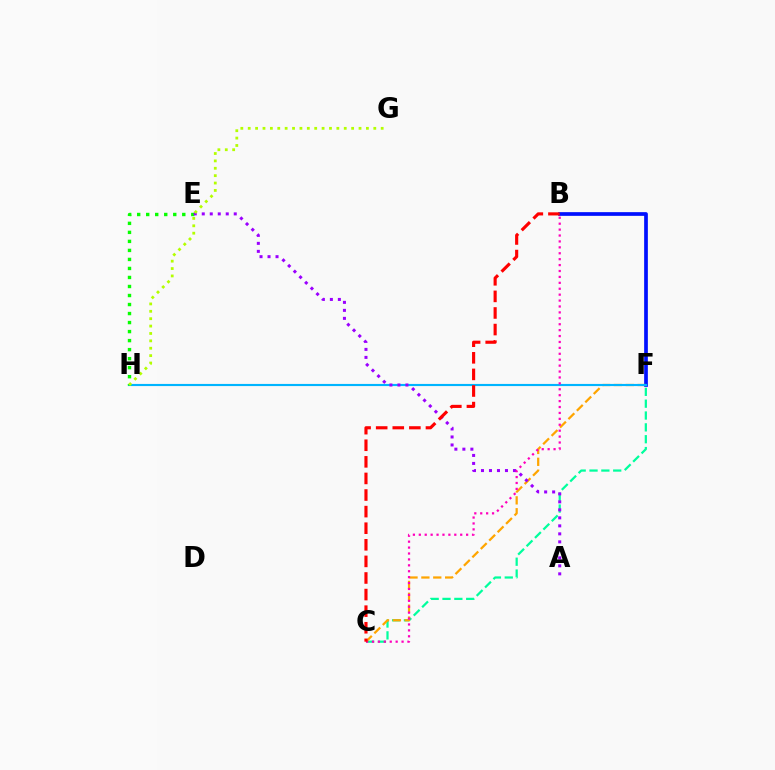{('C', 'F'): [{'color': '#00ff9d', 'line_style': 'dashed', 'thickness': 1.61}, {'color': '#ffa500', 'line_style': 'dashed', 'thickness': 1.61}], ('B', 'F'): [{'color': '#0010ff', 'line_style': 'solid', 'thickness': 2.67}], ('F', 'H'): [{'color': '#00b5ff', 'line_style': 'solid', 'thickness': 1.54}], ('E', 'H'): [{'color': '#08ff00', 'line_style': 'dotted', 'thickness': 2.45}], ('A', 'E'): [{'color': '#9b00ff', 'line_style': 'dotted', 'thickness': 2.17}], ('G', 'H'): [{'color': '#b3ff00', 'line_style': 'dotted', 'thickness': 2.01}], ('B', 'C'): [{'color': '#ff00bd', 'line_style': 'dotted', 'thickness': 1.61}, {'color': '#ff0000', 'line_style': 'dashed', 'thickness': 2.25}]}